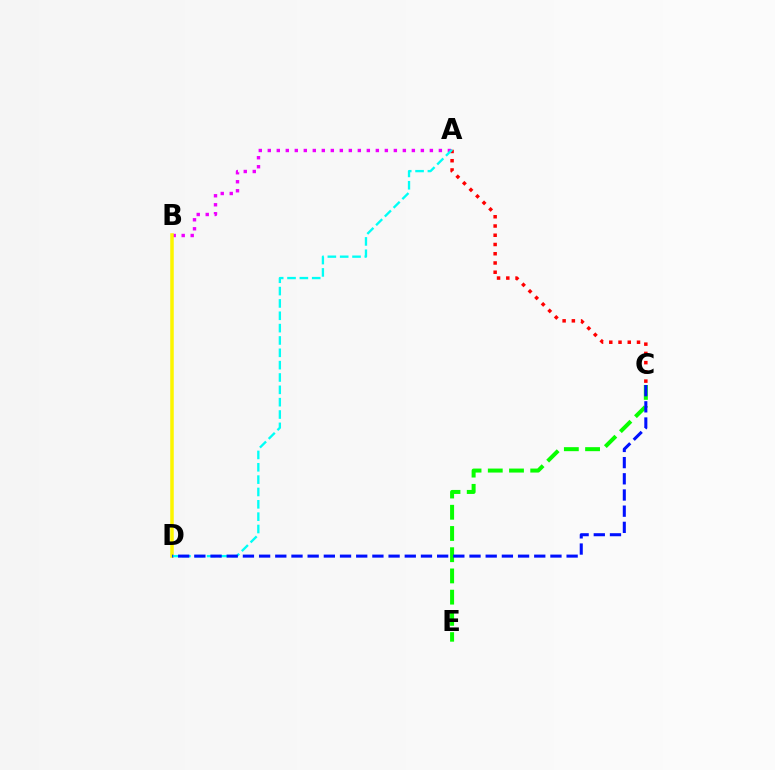{('A', 'B'): [{'color': '#ee00ff', 'line_style': 'dotted', 'thickness': 2.45}], ('C', 'E'): [{'color': '#08ff00', 'line_style': 'dashed', 'thickness': 2.88}], ('A', 'C'): [{'color': '#ff0000', 'line_style': 'dotted', 'thickness': 2.51}], ('B', 'D'): [{'color': '#fcf500', 'line_style': 'solid', 'thickness': 2.53}], ('A', 'D'): [{'color': '#00fff6', 'line_style': 'dashed', 'thickness': 1.68}], ('C', 'D'): [{'color': '#0010ff', 'line_style': 'dashed', 'thickness': 2.2}]}